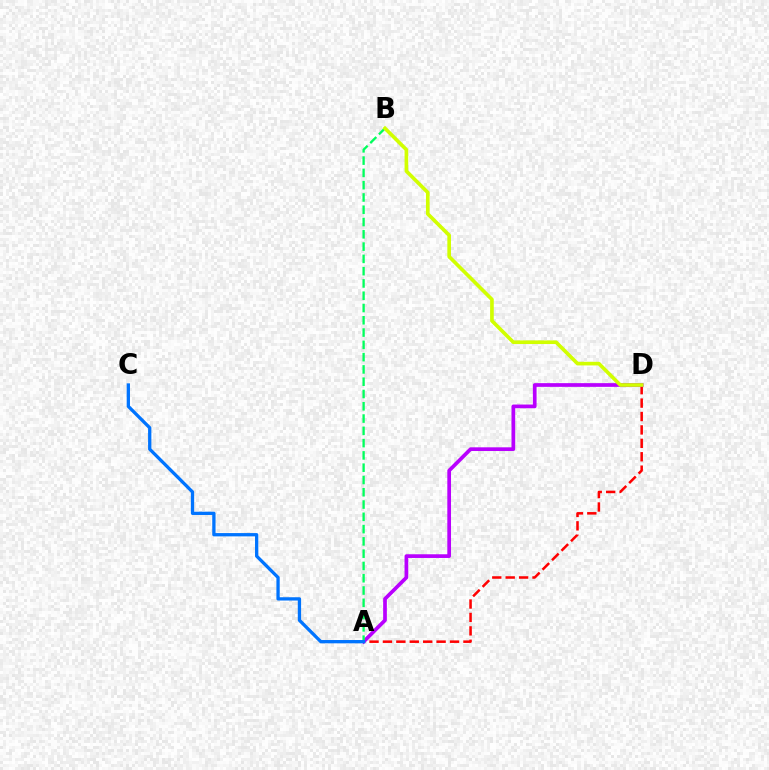{('A', 'D'): [{'color': '#ff0000', 'line_style': 'dashed', 'thickness': 1.82}, {'color': '#b900ff', 'line_style': 'solid', 'thickness': 2.66}], ('A', 'B'): [{'color': '#00ff5c', 'line_style': 'dashed', 'thickness': 1.67}], ('B', 'D'): [{'color': '#d1ff00', 'line_style': 'solid', 'thickness': 2.62}], ('A', 'C'): [{'color': '#0074ff', 'line_style': 'solid', 'thickness': 2.37}]}